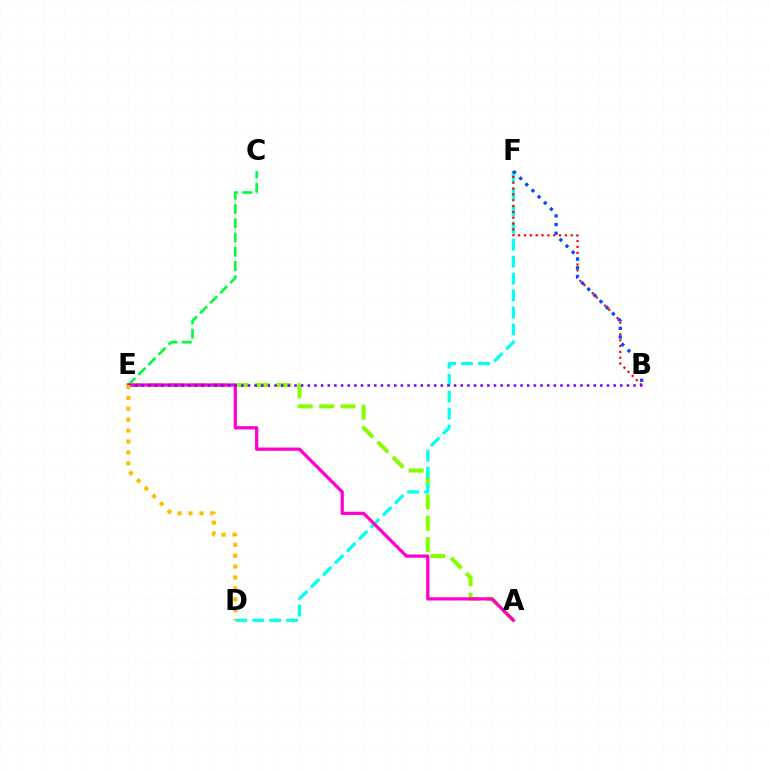{('A', 'E'): [{'color': '#84ff00', 'line_style': 'dashed', 'thickness': 2.91}, {'color': '#ff00cf', 'line_style': 'solid', 'thickness': 2.33}], ('C', 'E'): [{'color': '#00ff39', 'line_style': 'dashed', 'thickness': 1.93}], ('D', 'F'): [{'color': '#00fff6', 'line_style': 'dashed', 'thickness': 2.31}], ('B', 'F'): [{'color': '#ff0000', 'line_style': 'dotted', 'thickness': 1.59}, {'color': '#004bff', 'line_style': 'dotted', 'thickness': 2.36}], ('B', 'E'): [{'color': '#7200ff', 'line_style': 'dotted', 'thickness': 1.81}], ('D', 'E'): [{'color': '#ffbd00', 'line_style': 'dotted', 'thickness': 2.96}]}